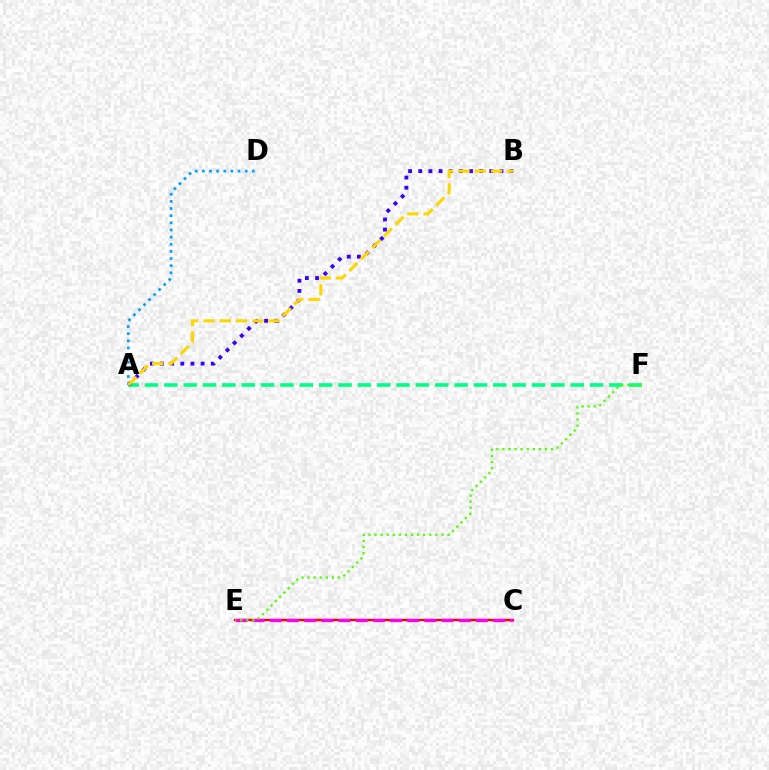{('C', 'E'): [{'color': '#ff0000', 'line_style': 'solid', 'thickness': 1.69}, {'color': '#ff00ed', 'line_style': 'dashed', 'thickness': 2.33}], ('A', 'F'): [{'color': '#00ff86', 'line_style': 'dashed', 'thickness': 2.63}], ('A', 'B'): [{'color': '#3700ff', 'line_style': 'dotted', 'thickness': 2.76}, {'color': '#ffd500', 'line_style': 'dashed', 'thickness': 2.21}], ('E', 'F'): [{'color': '#4fff00', 'line_style': 'dotted', 'thickness': 1.65}], ('A', 'D'): [{'color': '#009eff', 'line_style': 'dotted', 'thickness': 1.94}]}